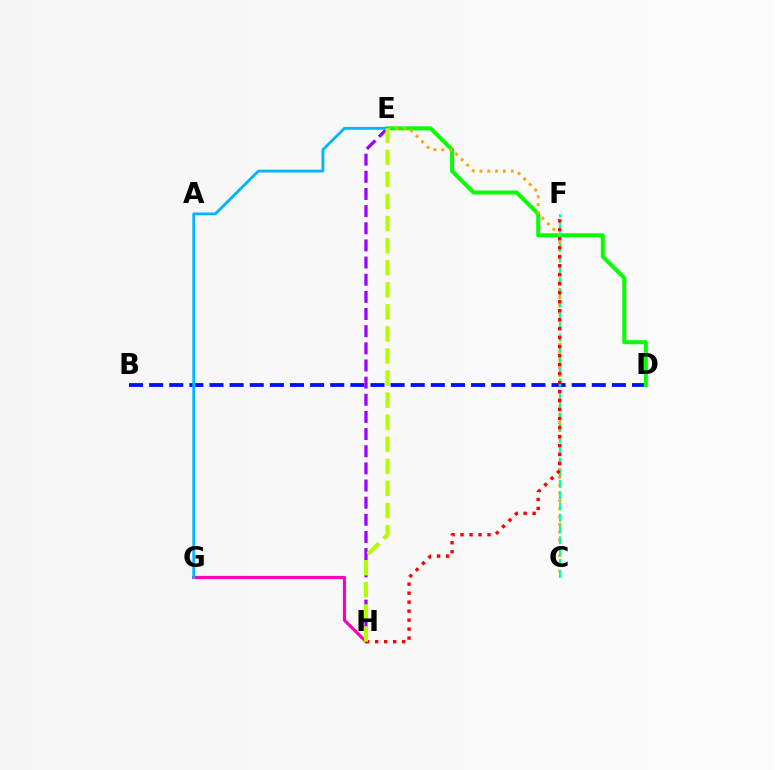{('B', 'D'): [{'color': '#0010ff', 'line_style': 'dashed', 'thickness': 2.73}], ('D', 'E'): [{'color': '#08ff00', 'line_style': 'solid', 'thickness': 2.9}], ('C', 'E'): [{'color': '#ffa500', 'line_style': 'dotted', 'thickness': 2.13}], ('E', 'H'): [{'color': '#9b00ff', 'line_style': 'dashed', 'thickness': 2.33}, {'color': '#b3ff00', 'line_style': 'dashed', 'thickness': 3.0}], ('G', 'H'): [{'color': '#ff00bd', 'line_style': 'solid', 'thickness': 2.29}], ('E', 'G'): [{'color': '#00b5ff', 'line_style': 'solid', 'thickness': 2.04}], ('C', 'F'): [{'color': '#00ff9d', 'line_style': 'dashed', 'thickness': 1.53}], ('F', 'H'): [{'color': '#ff0000', 'line_style': 'dotted', 'thickness': 2.44}]}